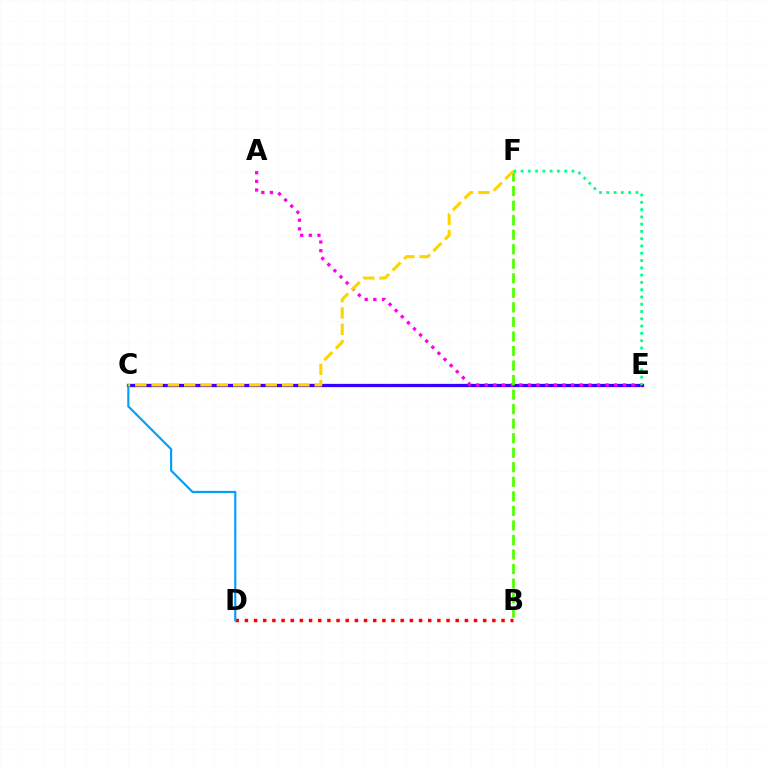{('C', 'E'): [{'color': '#3700ff', 'line_style': 'solid', 'thickness': 2.36}], ('B', 'D'): [{'color': '#ff0000', 'line_style': 'dotted', 'thickness': 2.49}], ('A', 'E'): [{'color': '#ff00ed', 'line_style': 'dotted', 'thickness': 2.35}], ('B', 'F'): [{'color': '#4fff00', 'line_style': 'dashed', 'thickness': 1.97}], ('E', 'F'): [{'color': '#00ff86', 'line_style': 'dotted', 'thickness': 1.98}], ('C', 'D'): [{'color': '#009eff', 'line_style': 'solid', 'thickness': 1.55}], ('C', 'F'): [{'color': '#ffd500', 'line_style': 'dashed', 'thickness': 2.22}]}